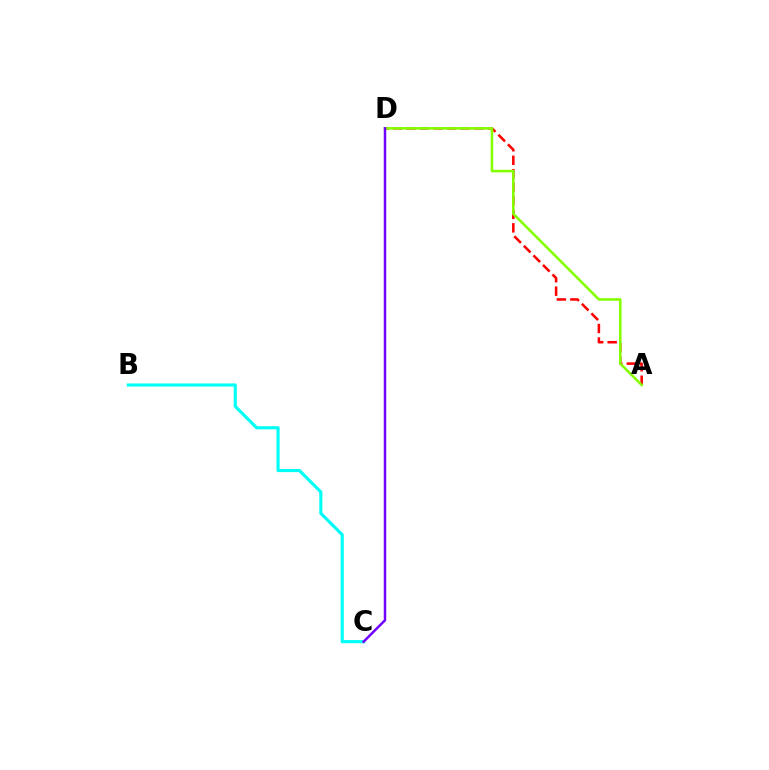{('A', 'D'): [{'color': '#ff0000', 'line_style': 'dashed', 'thickness': 1.84}, {'color': '#84ff00', 'line_style': 'solid', 'thickness': 1.85}], ('B', 'C'): [{'color': '#00fff6', 'line_style': 'solid', 'thickness': 2.25}], ('C', 'D'): [{'color': '#7200ff', 'line_style': 'solid', 'thickness': 1.78}]}